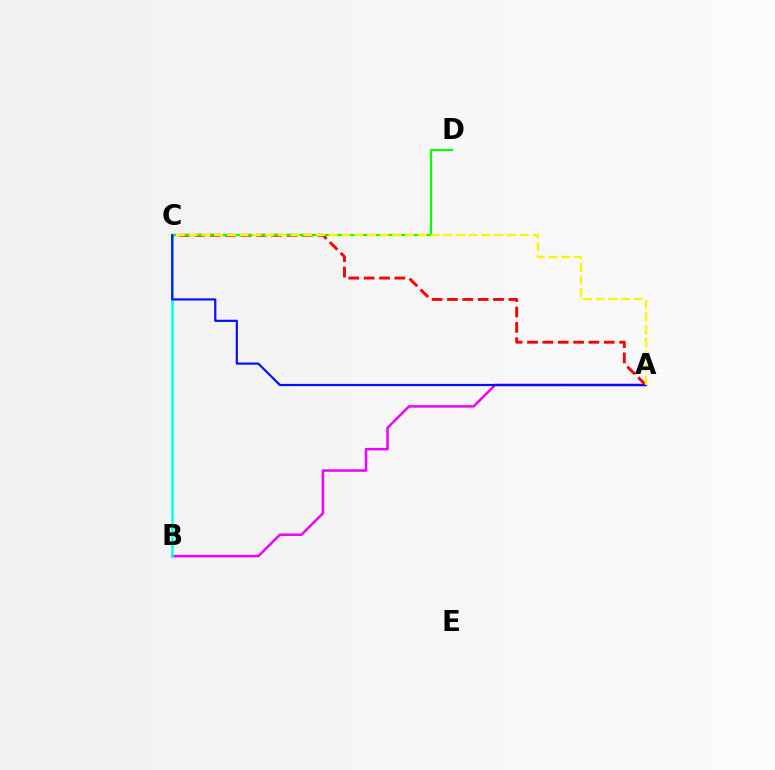{('A', 'B'): [{'color': '#ee00ff', 'line_style': 'solid', 'thickness': 1.8}], ('B', 'C'): [{'color': '#00fff6', 'line_style': 'solid', 'thickness': 1.8}], ('A', 'C'): [{'color': '#ff0000', 'line_style': 'dashed', 'thickness': 2.09}, {'color': '#0010ff', 'line_style': 'solid', 'thickness': 1.57}, {'color': '#fcf500', 'line_style': 'dashed', 'thickness': 1.73}], ('C', 'D'): [{'color': '#08ff00', 'line_style': 'solid', 'thickness': 1.54}]}